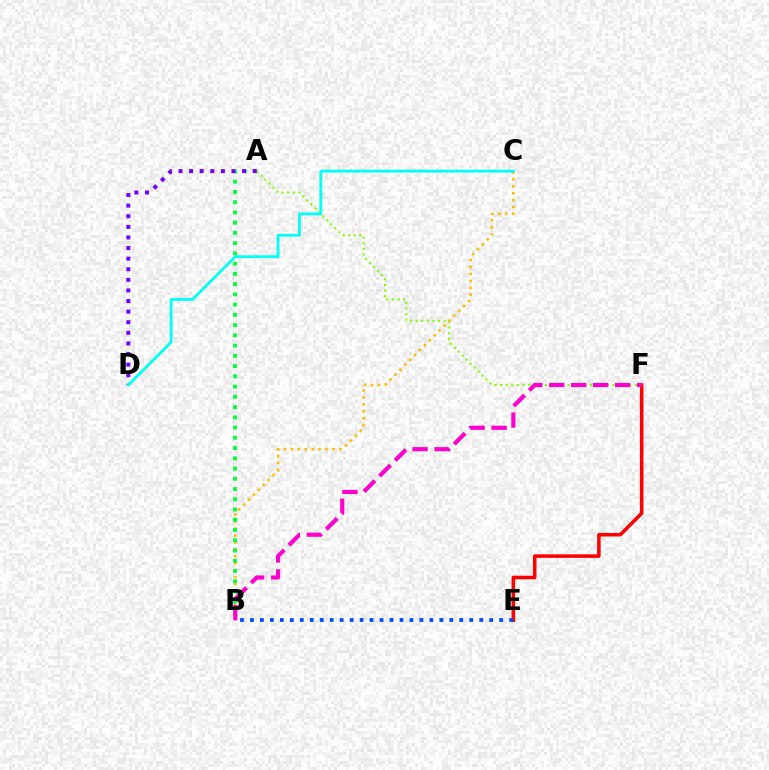{('E', 'F'): [{'color': '#ff0000', 'line_style': 'solid', 'thickness': 2.54}], ('A', 'F'): [{'color': '#84ff00', 'line_style': 'dotted', 'thickness': 1.53}], ('B', 'E'): [{'color': '#004bff', 'line_style': 'dotted', 'thickness': 2.71}], ('B', 'C'): [{'color': '#ffbd00', 'line_style': 'dotted', 'thickness': 1.88}], ('A', 'B'): [{'color': '#00ff39', 'line_style': 'dotted', 'thickness': 2.78}], ('A', 'D'): [{'color': '#7200ff', 'line_style': 'dotted', 'thickness': 2.88}], ('B', 'F'): [{'color': '#ff00cf', 'line_style': 'dashed', 'thickness': 2.98}], ('C', 'D'): [{'color': '#00fff6', 'line_style': 'solid', 'thickness': 2.01}]}